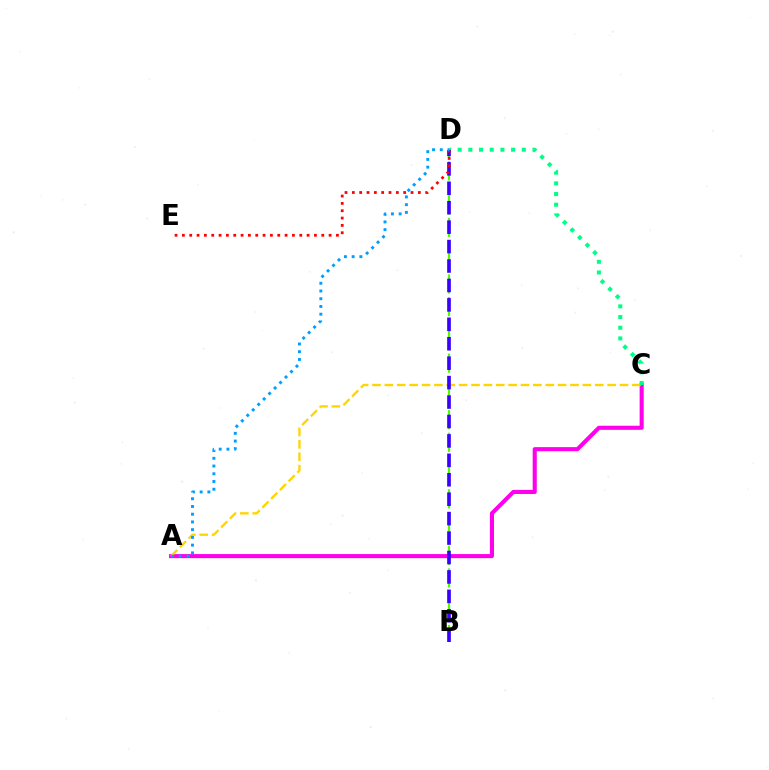{('B', 'D'): [{'color': '#4fff00', 'line_style': 'dashed', 'thickness': 1.54}, {'color': '#3700ff', 'line_style': 'dashed', 'thickness': 2.64}], ('A', 'C'): [{'color': '#ff00ed', 'line_style': 'solid', 'thickness': 2.94}, {'color': '#ffd500', 'line_style': 'dashed', 'thickness': 1.68}], ('C', 'D'): [{'color': '#00ff86', 'line_style': 'dotted', 'thickness': 2.9}], ('D', 'E'): [{'color': '#ff0000', 'line_style': 'dotted', 'thickness': 1.99}], ('A', 'D'): [{'color': '#009eff', 'line_style': 'dotted', 'thickness': 2.1}]}